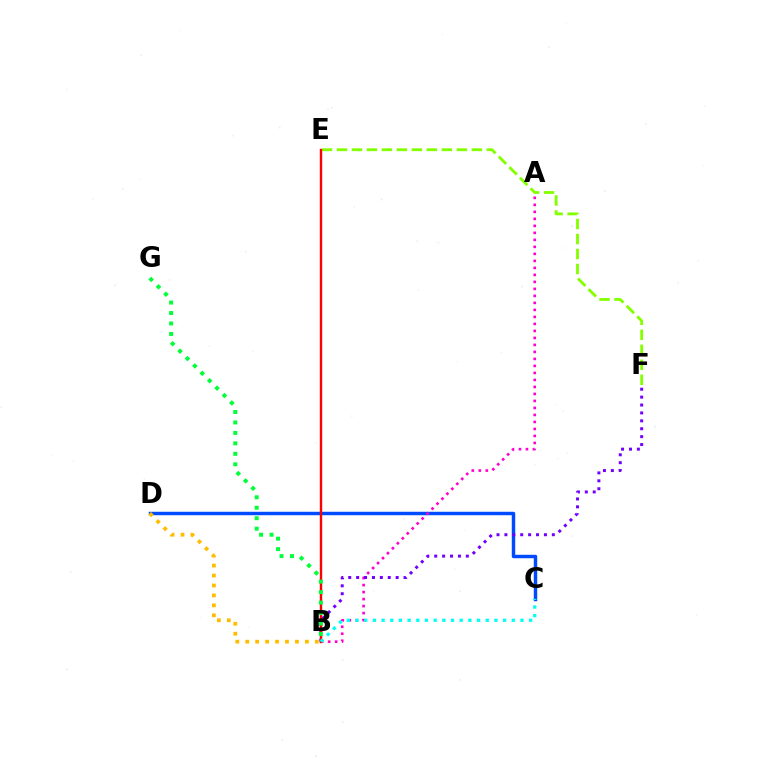{('C', 'D'): [{'color': '#004bff', 'line_style': 'solid', 'thickness': 2.48}], ('A', 'B'): [{'color': '#ff00cf', 'line_style': 'dotted', 'thickness': 1.9}], ('B', 'D'): [{'color': '#ffbd00', 'line_style': 'dotted', 'thickness': 2.7}], ('E', 'F'): [{'color': '#84ff00', 'line_style': 'dashed', 'thickness': 2.04}], ('B', 'F'): [{'color': '#7200ff', 'line_style': 'dotted', 'thickness': 2.15}], ('B', 'E'): [{'color': '#ff0000', 'line_style': 'solid', 'thickness': 1.73}], ('B', 'C'): [{'color': '#00fff6', 'line_style': 'dotted', 'thickness': 2.36}], ('B', 'G'): [{'color': '#00ff39', 'line_style': 'dotted', 'thickness': 2.84}]}